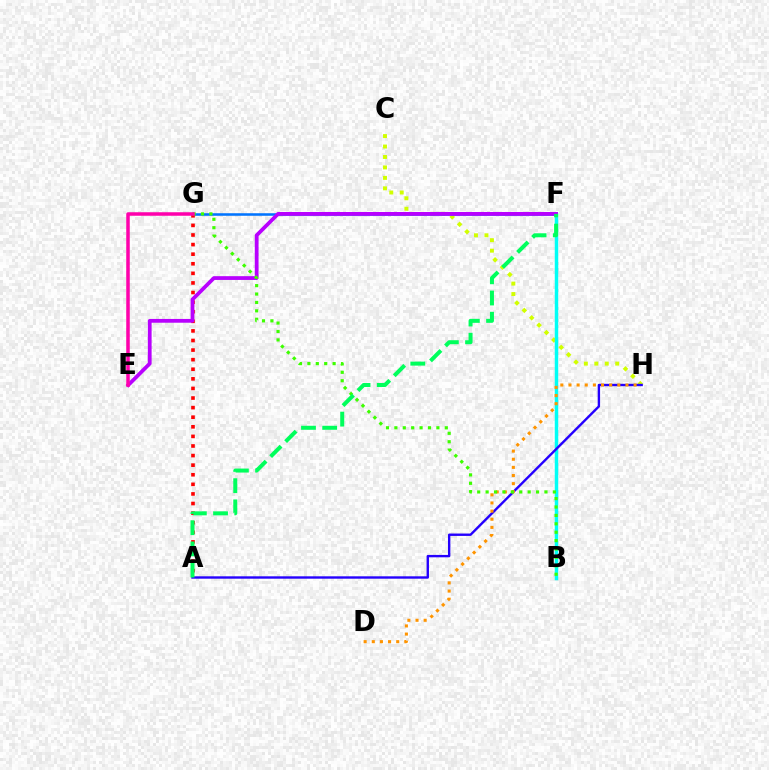{('C', 'H'): [{'color': '#d1ff00', 'line_style': 'dotted', 'thickness': 2.84}], ('F', 'G'): [{'color': '#0074ff', 'line_style': 'solid', 'thickness': 1.83}], ('A', 'G'): [{'color': '#ff0000', 'line_style': 'dotted', 'thickness': 2.61}], ('B', 'F'): [{'color': '#00fff6', 'line_style': 'solid', 'thickness': 2.5}], ('E', 'F'): [{'color': '#b900ff', 'line_style': 'solid', 'thickness': 2.72}], ('A', 'H'): [{'color': '#2500ff', 'line_style': 'solid', 'thickness': 1.72}], ('D', 'H'): [{'color': '#ff9400', 'line_style': 'dotted', 'thickness': 2.21}], ('B', 'G'): [{'color': '#3dff00', 'line_style': 'dotted', 'thickness': 2.28}], ('E', 'G'): [{'color': '#ff00ac', 'line_style': 'solid', 'thickness': 2.53}], ('A', 'F'): [{'color': '#00ff5c', 'line_style': 'dashed', 'thickness': 2.88}]}